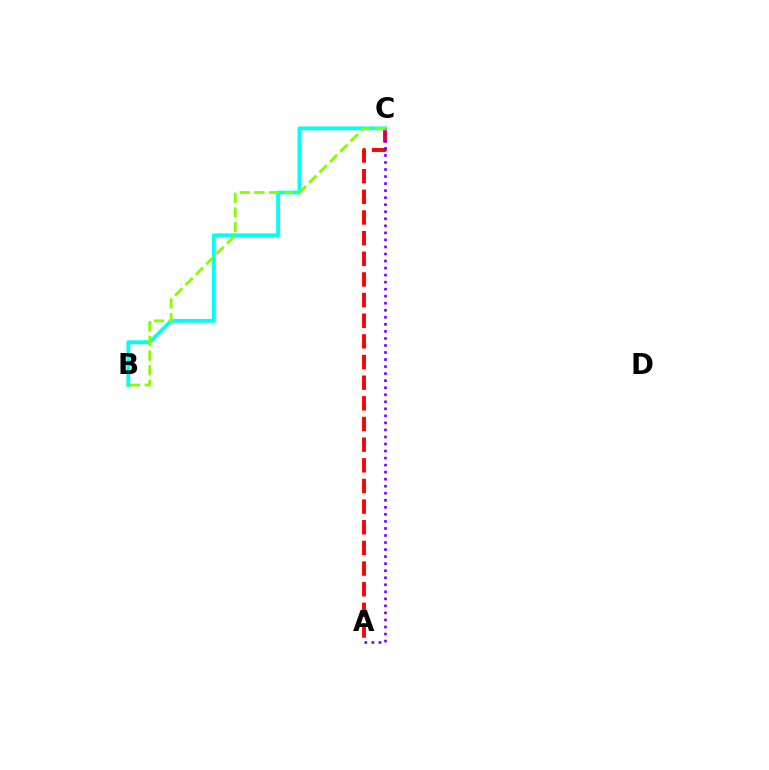{('A', 'C'): [{'color': '#ff0000', 'line_style': 'dashed', 'thickness': 2.81}, {'color': '#7200ff', 'line_style': 'dotted', 'thickness': 1.91}], ('B', 'C'): [{'color': '#00fff6', 'line_style': 'solid', 'thickness': 2.76}, {'color': '#84ff00', 'line_style': 'dashed', 'thickness': 2.0}]}